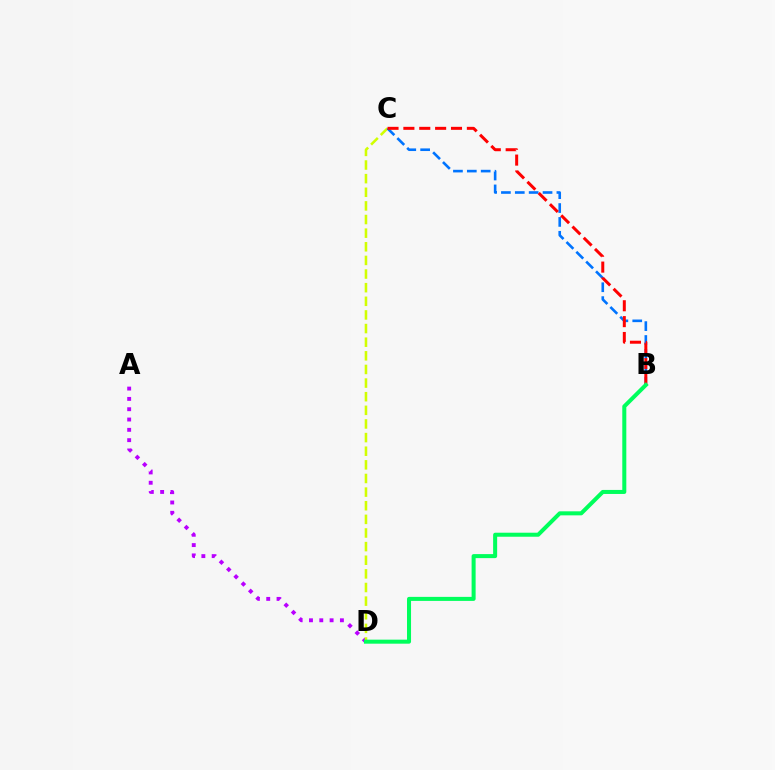{('A', 'D'): [{'color': '#b900ff', 'line_style': 'dotted', 'thickness': 2.8}], ('C', 'D'): [{'color': '#d1ff00', 'line_style': 'dashed', 'thickness': 1.85}], ('B', 'C'): [{'color': '#0074ff', 'line_style': 'dashed', 'thickness': 1.88}, {'color': '#ff0000', 'line_style': 'dashed', 'thickness': 2.16}], ('B', 'D'): [{'color': '#00ff5c', 'line_style': 'solid', 'thickness': 2.9}]}